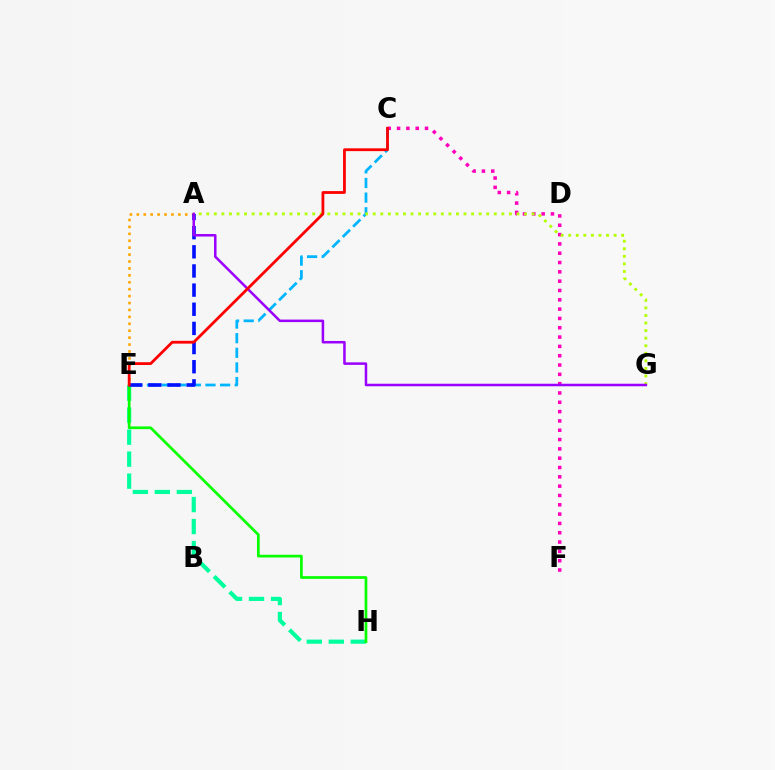{('E', 'H'): [{'color': '#00ff9d', 'line_style': 'dashed', 'thickness': 2.99}, {'color': '#08ff00', 'line_style': 'solid', 'thickness': 1.96}], ('C', 'E'): [{'color': '#00b5ff', 'line_style': 'dashed', 'thickness': 1.99}, {'color': '#ff0000', 'line_style': 'solid', 'thickness': 2.01}], ('C', 'F'): [{'color': '#ff00bd', 'line_style': 'dotted', 'thickness': 2.53}], ('A', 'G'): [{'color': '#b3ff00', 'line_style': 'dotted', 'thickness': 2.06}, {'color': '#9b00ff', 'line_style': 'solid', 'thickness': 1.81}], ('A', 'E'): [{'color': '#ffa500', 'line_style': 'dotted', 'thickness': 1.88}, {'color': '#0010ff', 'line_style': 'dashed', 'thickness': 2.6}]}